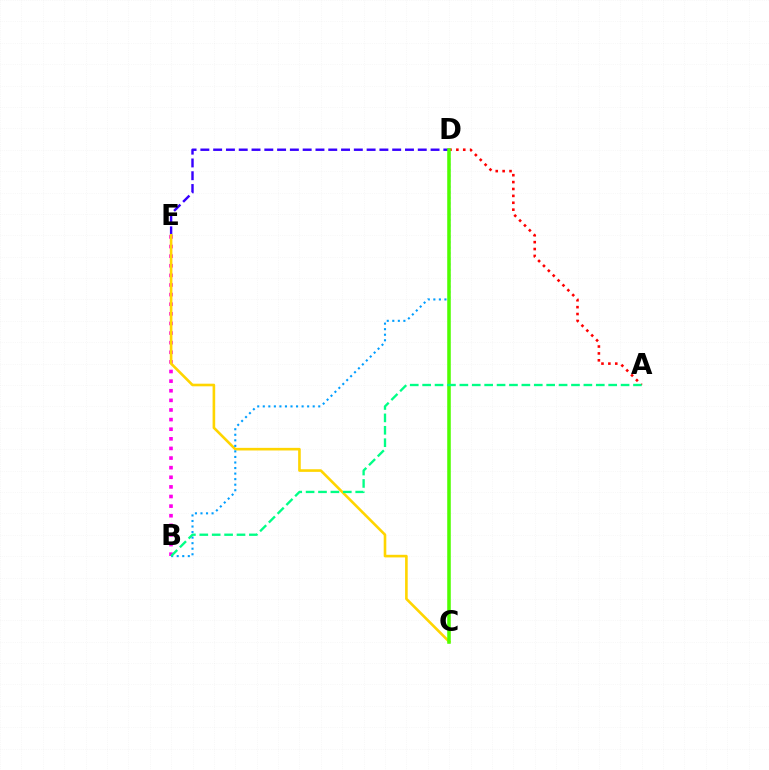{('B', 'E'): [{'color': '#ff00ed', 'line_style': 'dotted', 'thickness': 2.61}], ('D', 'E'): [{'color': '#3700ff', 'line_style': 'dashed', 'thickness': 1.74}], ('A', 'D'): [{'color': '#ff0000', 'line_style': 'dotted', 'thickness': 1.87}], ('C', 'E'): [{'color': '#ffd500', 'line_style': 'solid', 'thickness': 1.88}], ('B', 'D'): [{'color': '#009eff', 'line_style': 'dotted', 'thickness': 1.51}], ('C', 'D'): [{'color': '#4fff00', 'line_style': 'solid', 'thickness': 2.56}], ('A', 'B'): [{'color': '#00ff86', 'line_style': 'dashed', 'thickness': 1.68}]}